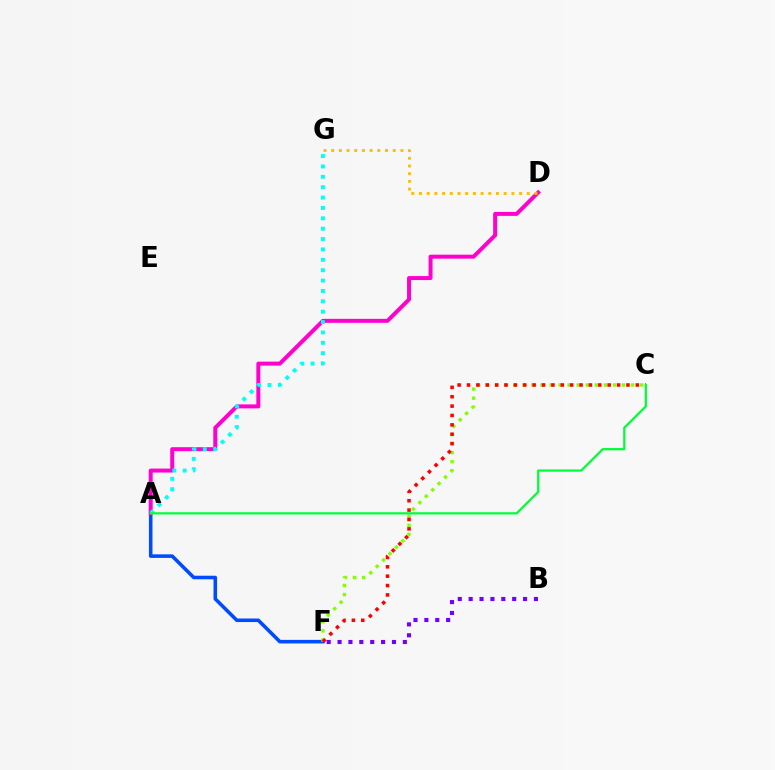{('A', 'F'): [{'color': '#004bff', 'line_style': 'solid', 'thickness': 2.56}], ('A', 'D'): [{'color': '#ff00cf', 'line_style': 'solid', 'thickness': 2.86}], ('C', 'F'): [{'color': '#84ff00', 'line_style': 'dotted', 'thickness': 2.46}, {'color': '#ff0000', 'line_style': 'dotted', 'thickness': 2.55}], ('A', 'G'): [{'color': '#00fff6', 'line_style': 'dotted', 'thickness': 2.82}], ('B', 'F'): [{'color': '#7200ff', 'line_style': 'dotted', 'thickness': 2.96}], ('D', 'G'): [{'color': '#ffbd00', 'line_style': 'dotted', 'thickness': 2.09}], ('A', 'C'): [{'color': '#00ff39', 'line_style': 'solid', 'thickness': 1.62}]}